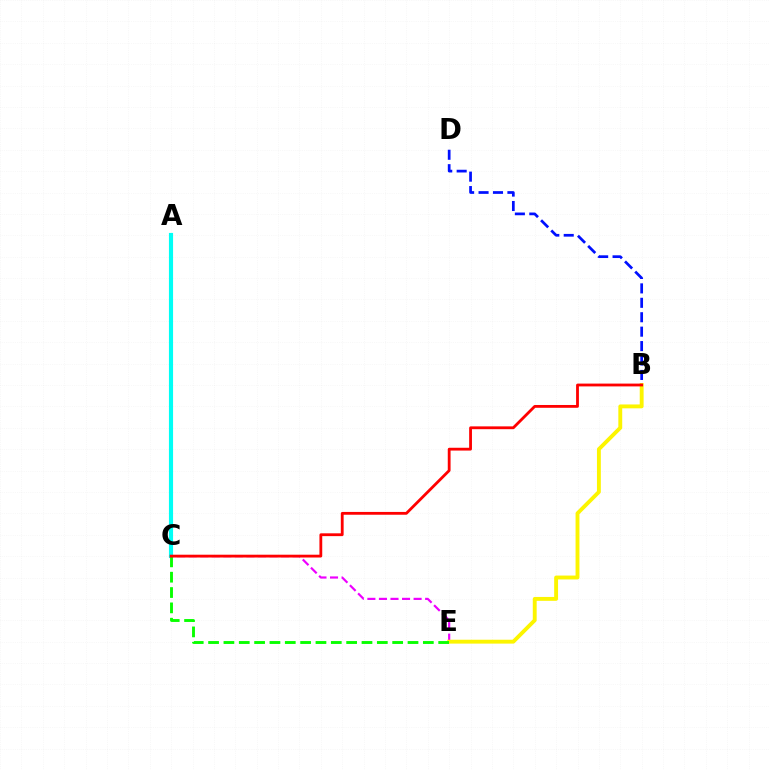{('A', 'C'): [{'color': '#00fff6', 'line_style': 'solid', 'thickness': 2.98}], ('C', 'E'): [{'color': '#ee00ff', 'line_style': 'dashed', 'thickness': 1.57}, {'color': '#08ff00', 'line_style': 'dashed', 'thickness': 2.08}], ('B', 'E'): [{'color': '#fcf500', 'line_style': 'solid', 'thickness': 2.79}], ('B', 'D'): [{'color': '#0010ff', 'line_style': 'dashed', 'thickness': 1.96}], ('B', 'C'): [{'color': '#ff0000', 'line_style': 'solid', 'thickness': 2.02}]}